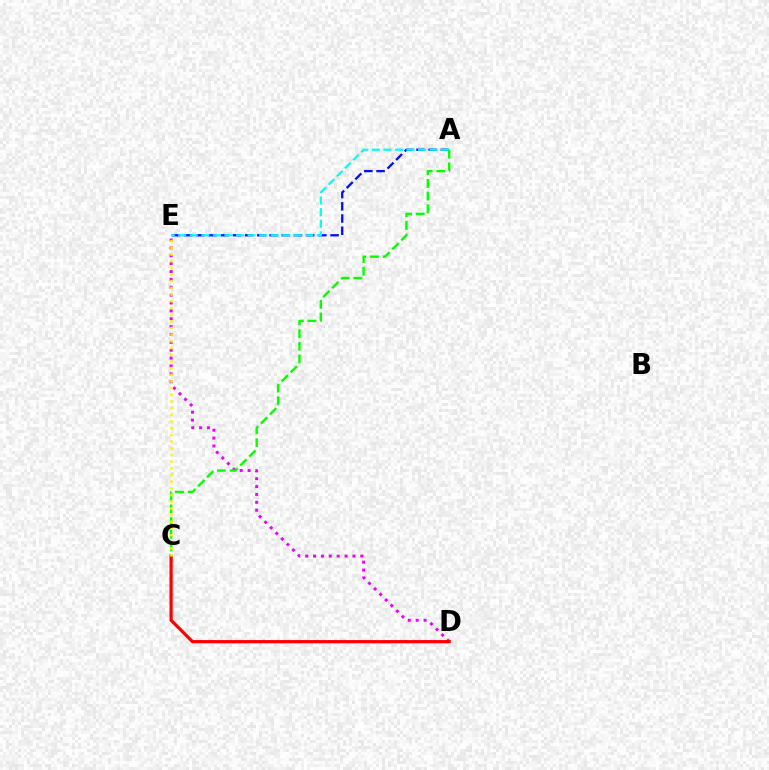{('A', 'E'): [{'color': '#0010ff', 'line_style': 'dashed', 'thickness': 1.66}, {'color': '#00fff6', 'line_style': 'dashed', 'thickness': 1.57}], ('D', 'E'): [{'color': '#ee00ff', 'line_style': 'dotted', 'thickness': 2.14}], ('C', 'D'): [{'color': '#ff0000', 'line_style': 'solid', 'thickness': 2.31}], ('A', 'C'): [{'color': '#08ff00', 'line_style': 'dashed', 'thickness': 1.72}], ('C', 'E'): [{'color': '#fcf500', 'line_style': 'dotted', 'thickness': 1.82}]}